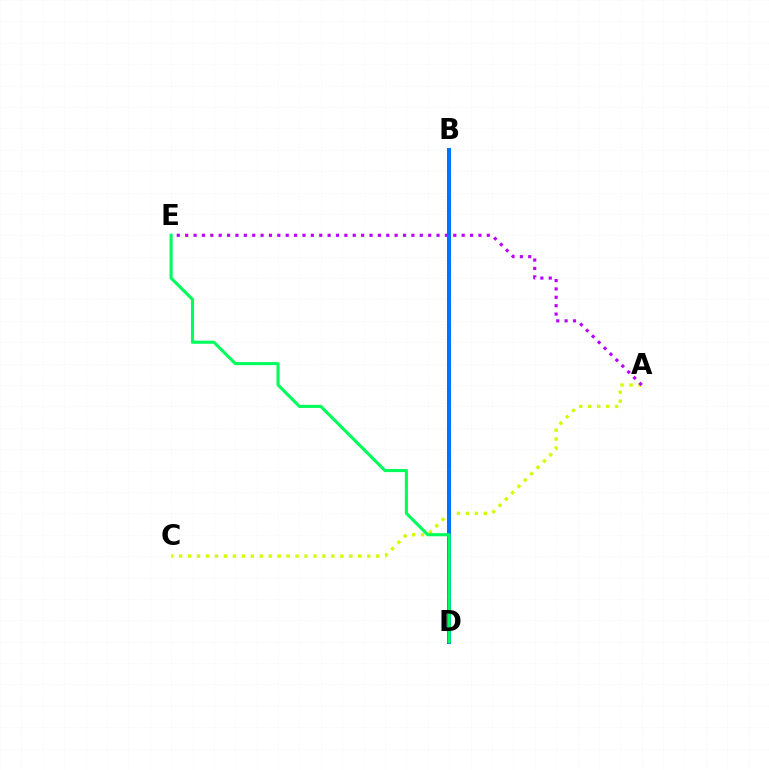{('A', 'C'): [{'color': '#d1ff00', 'line_style': 'dotted', 'thickness': 2.43}], ('B', 'D'): [{'color': '#ff0000', 'line_style': 'solid', 'thickness': 2.83}, {'color': '#0074ff', 'line_style': 'solid', 'thickness': 2.91}], ('A', 'E'): [{'color': '#b900ff', 'line_style': 'dotted', 'thickness': 2.28}], ('D', 'E'): [{'color': '#00ff5c', 'line_style': 'solid', 'thickness': 2.23}]}